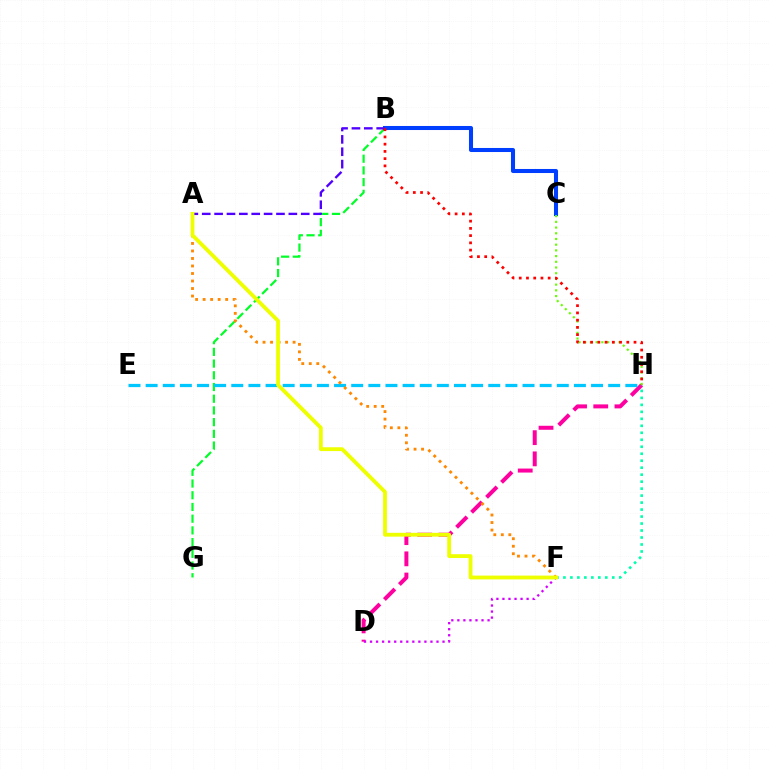{('D', 'H'): [{'color': '#ff00a0', 'line_style': 'dashed', 'thickness': 2.88}], ('B', 'G'): [{'color': '#00ff27', 'line_style': 'dashed', 'thickness': 1.59}], ('B', 'C'): [{'color': '#003fff', 'line_style': 'solid', 'thickness': 2.92}], ('F', 'H'): [{'color': '#00ffaf', 'line_style': 'dotted', 'thickness': 1.9}], ('A', 'B'): [{'color': '#4f00ff', 'line_style': 'dashed', 'thickness': 1.68}], ('C', 'H'): [{'color': '#66ff00', 'line_style': 'dotted', 'thickness': 1.55}], ('E', 'H'): [{'color': '#00c7ff', 'line_style': 'dashed', 'thickness': 2.33}], ('A', 'F'): [{'color': '#ff8800', 'line_style': 'dotted', 'thickness': 2.04}, {'color': '#eeff00', 'line_style': 'solid', 'thickness': 2.75}], ('D', 'F'): [{'color': '#d600ff', 'line_style': 'dotted', 'thickness': 1.64}], ('B', 'H'): [{'color': '#ff0000', 'line_style': 'dotted', 'thickness': 1.97}]}